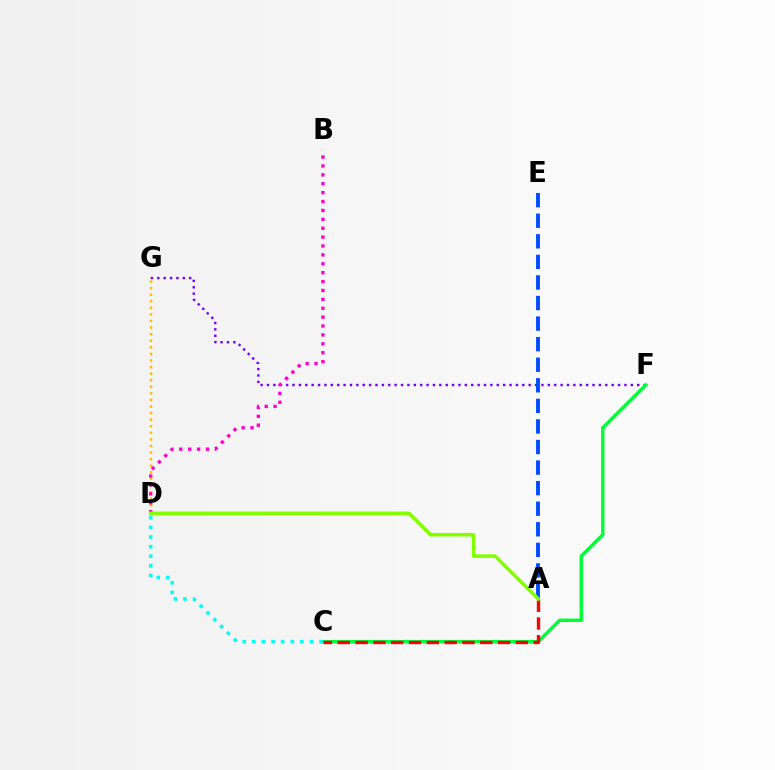{('F', 'G'): [{'color': '#7200ff', 'line_style': 'dotted', 'thickness': 1.73}], ('C', 'F'): [{'color': '#00ff39', 'line_style': 'solid', 'thickness': 2.48}], ('D', 'G'): [{'color': '#ffbd00', 'line_style': 'dotted', 'thickness': 1.79}], ('B', 'D'): [{'color': '#ff00cf', 'line_style': 'dotted', 'thickness': 2.42}], ('C', 'D'): [{'color': '#00fff6', 'line_style': 'dotted', 'thickness': 2.61}], ('A', 'E'): [{'color': '#004bff', 'line_style': 'dashed', 'thickness': 2.79}], ('A', 'C'): [{'color': '#ff0000', 'line_style': 'dashed', 'thickness': 2.42}], ('A', 'D'): [{'color': '#84ff00', 'line_style': 'solid', 'thickness': 2.57}]}